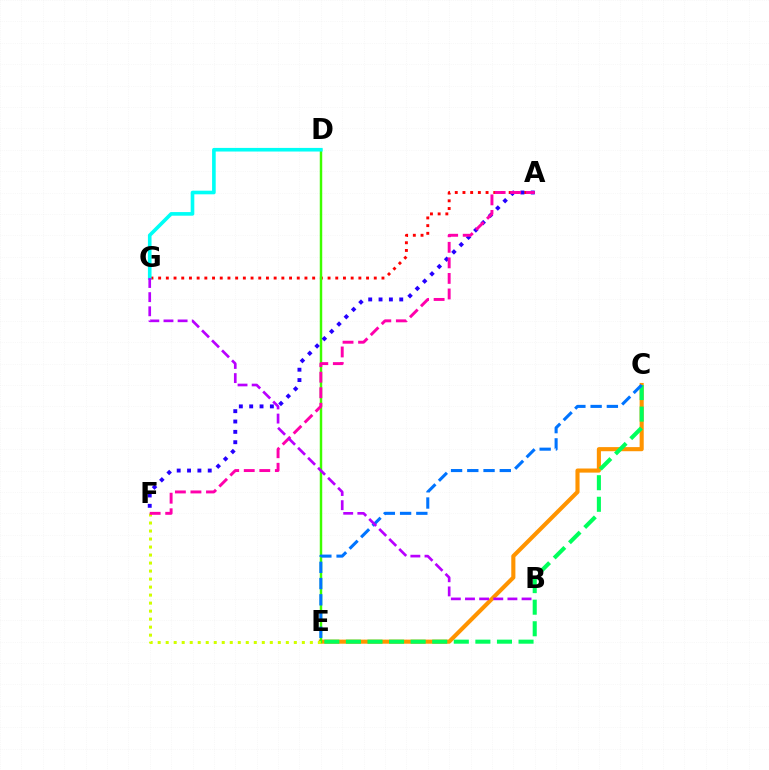{('A', 'G'): [{'color': '#ff0000', 'line_style': 'dotted', 'thickness': 2.09}], ('C', 'E'): [{'color': '#ff9400', 'line_style': 'solid', 'thickness': 2.96}, {'color': '#00ff5c', 'line_style': 'dashed', 'thickness': 2.93}, {'color': '#0074ff', 'line_style': 'dashed', 'thickness': 2.21}], ('D', 'E'): [{'color': '#3dff00', 'line_style': 'solid', 'thickness': 1.77}], ('A', 'F'): [{'color': '#2500ff', 'line_style': 'dotted', 'thickness': 2.81}, {'color': '#ff00ac', 'line_style': 'dashed', 'thickness': 2.11}], ('E', 'F'): [{'color': '#d1ff00', 'line_style': 'dotted', 'thickness': 2.18}], ('D', 'G'): [{'color': '#00fff6', 'line_style': 'solid', 'thickness': 2.61}], ('B', 'G'): [{'color': '#b900ff', 'line_style': 'dashed', 'thickness': 1.92}]}